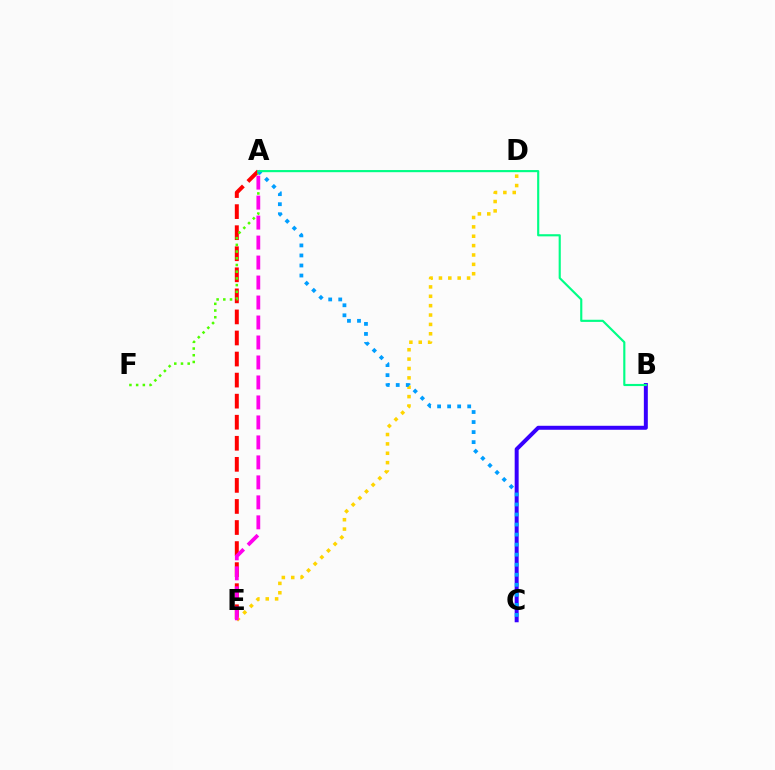{('B', 'C'): [{'color': '#3700ff', 'line_style': 'solid', 'thickness': 2.86}], ('A', 'E'): [{'color': '#ff0000', 'line_style': 'dashed', 'thickness': 2.86}, {'color': '#ff00ed', 'line_style': 'dashed', 'thickness': 2.71}], ('D', 'E'): [{'color': '#ffd500', 'line_style': 'dotted', 'thickness': 2.55}], ('A', 'F'): [{'color': '#4fff00', 'line_style': 'dotted', 'thickness': 1.82}], ('A', 'C'): [{'color': '#009eff', 'line_style': 'dotted', 'thickness': 2.73}], ('A', 'B'): [{'color': '#00ff86', 'line_style': 'solid', 'thickness': 1.54}]}